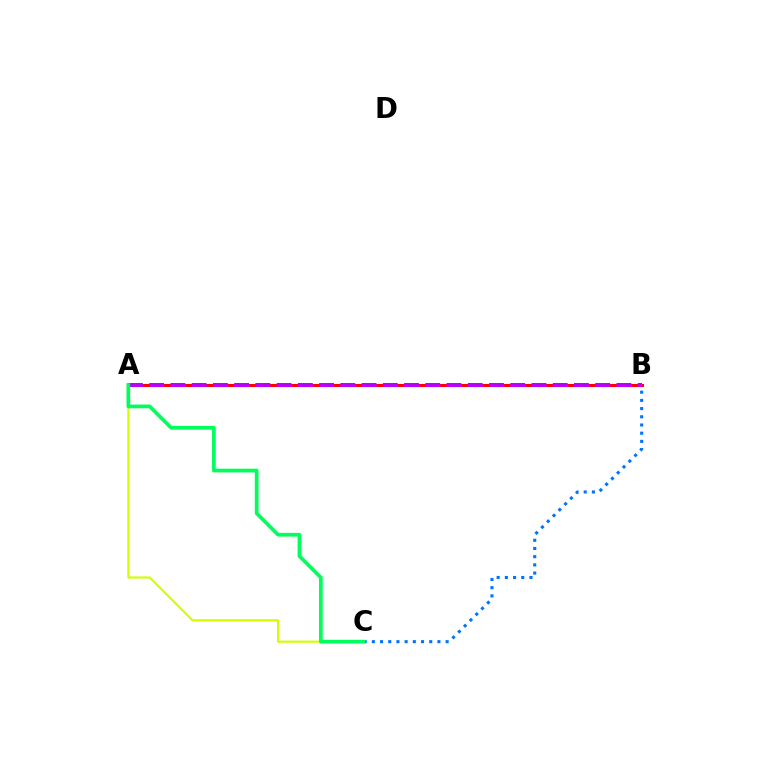{('A', 'C'): [{'color': '#d1ff00', 'line_style': 'solid', 'thickness': 1.55}, {'color': '#00ff5c', 'line_style': 'solid', 'thickness': 2.68}], ('A', 'B'): [{'color': '#ff0000', 'line_style': 'solid', 'thickness': 2.22}, {'color': '#b900ff', 'line_style': 'dashed', 'thickness': 2.89}], ('B', 'C'): [{'color': '#0074ff', 'line_style': 'dotted', 'thickness': 2.23}]}